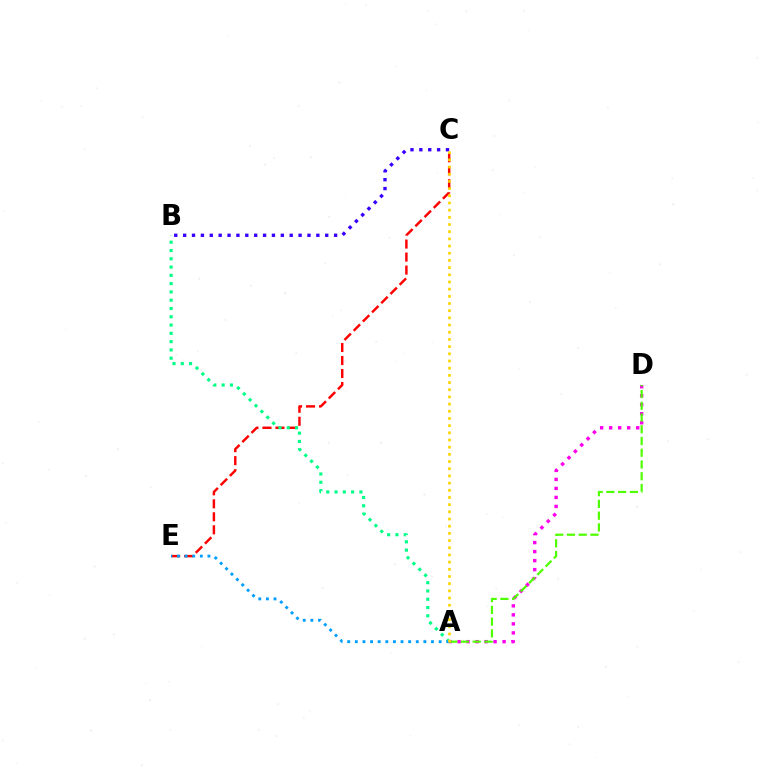{('C', 'E'): [{'color': '#ff0000', 'line_style': 'dashed', 'thickness': 1.77}], ('A', 'D'): [{'color': '#ff00ed', 'line_style': 'dotted', 'thickness': 2.45}, {'color': '#4fff00', 'line_style': 'dashed', 'thickness': 1.6}], ('A', 'B'): [{'color': '#00ff86', 'line_style': 'dotted', 'thickness': 2.25}], ('A', 'E'): [{'color': '#009eff', 'line_style': 'dotted', 'thickness': 2.07}], ('B', 'C'): [{'color': '#3700ff', 'line_style': 'dotted', 'thickness': 2.41}], ('A', 'C'): [{'color': '#ffd500', 'line_style': 'dotted', 'thickness': 1.95}]}